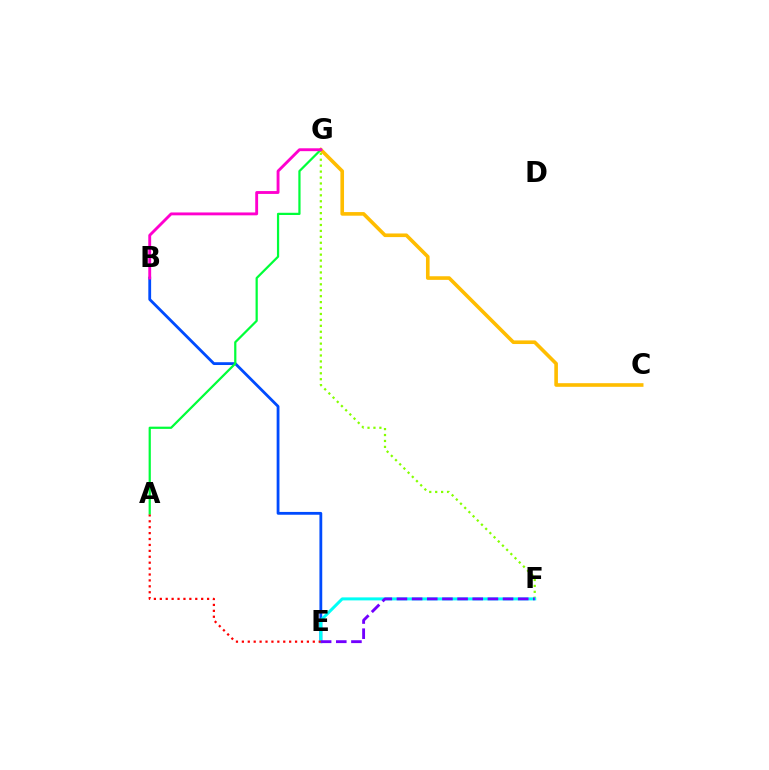{('F', 'G'): [{'color': '#84ff00', 'line_style': 'dotted', 'thickness': 1.61}], ('B', 'E'): [{'color': '#004bff', 'line_style': 'solid', 'thickness': 2.02}], ('C', 'G'): [{'color': '#ffbd00', 'line_style': 'solid', 'thickness': 2.61}], ('E', 'F'): [{'color': '#00fff6', 'line_style': 'solid', 'thickness': 2.16}, {'color': '#7200ff', 'line_style': 'dashed', 'thickness': 2.06}], ('A', 'E'): [{'color': '#ff0000', 'line_style': 'dotted', 'thickness': 1.61}], ('A', 'G'): [{'color': '#00ff39', 'line_style': 'solid', 'thickness': 1.6}], ('B', 'G'): [{'color': '#ff00cf', 'line_style': 'solid', 'thickness': 2.07}]}